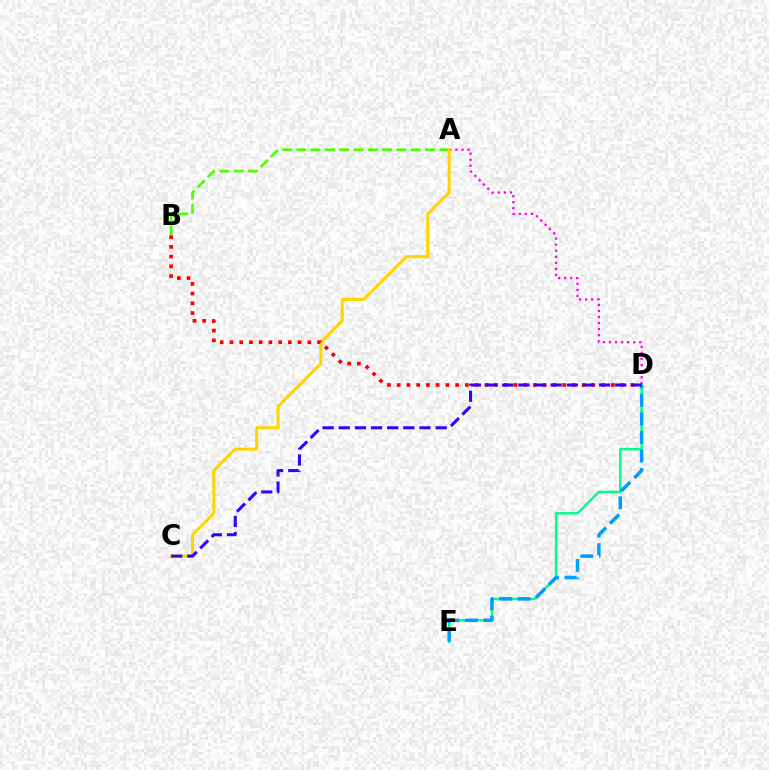{('A', 'B'): [{'color': '#4fff00', 'line_style': 'dashed', 'thickness': 1.94}], ('A', 'D'): [{'color': '#ff00ed', 'line_style': 'dotted', 'thickness': 1.65}], ('A', 'C'): [{'color': '#ffd500', 'line_style': 'solid', 'thickness': 2.21}], ('B', 'D'): [{'color': '#ff0000', 'line_style': 'dotted', 'thickness': 2.64}], ('D', 'E'): [{'color': '#00ff86', 'line_style': 'solid', 'thickness': 1.8}, {'color': '#009eff', 'line_style': 'dashed', 'thickness': 2.52}], ('C', 'D'): [{'color': '#3700ff', 'line_style': 'dashed', 'thickness': 2.19}]}